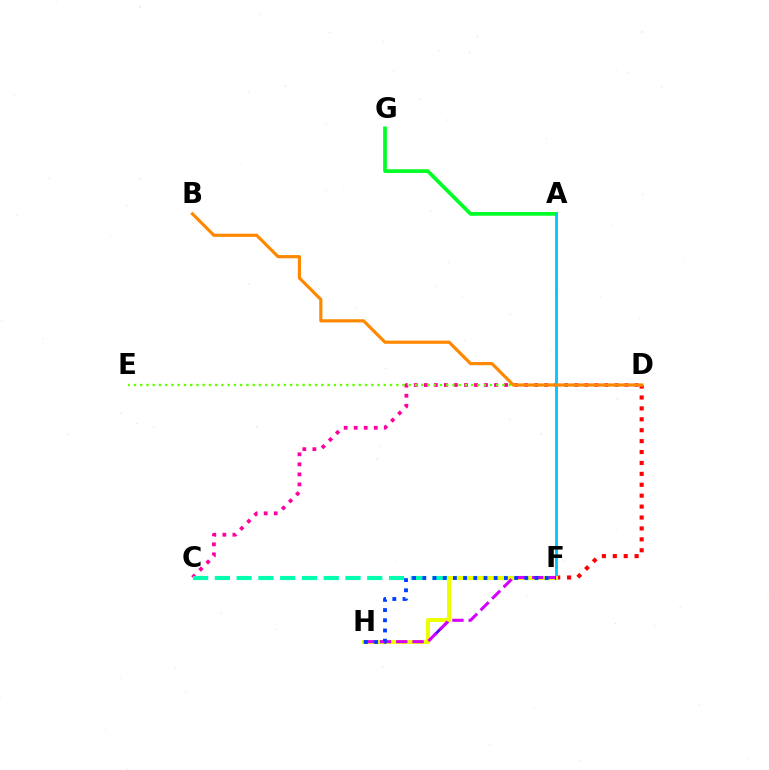{('F', 'H'): [{'color': '#4f00ff', 'line_style': 'dashed', 'thickness': 2.0}, {'color': '#eeff00', 'line_style': 'solid', 'thickness': 2.91}, {'color': '#d600ff', 'line_style': 'dashed', 'thickness': 2.21}, {'color': '#003fff', 'line_style': 'dotted', 'thickness': 2.77}], ('D', 'F'): [{'color': '#ff0000', 'line_style': 'dotted', 'thickness': 2.96}], ('C', 'D'): [{'color': '#ff00a0', 'line_style': 'dotted', 'thickness': 2.73}], ('A', 'G'): [{'color': '#00ff27', 'line_style': 'solid', 'thickness': 2.69}], ('C', 'F'): [{'color': '#00ffaf', 'line_style': 'dashed', 'thickness': 2.96}], ('A', 'F'): [{'color': '#00c7ff', 'line_style': 'solid', 'thickness': 2.08}], ('D', 'E'): [{'color': '#66ff00', 'line_style': 'dotted', 'thickness': 1.7}], ('B', 'D'): [{'color': '#ff8800', 'line_style': 'solid', 'thickness': 2.28}]}